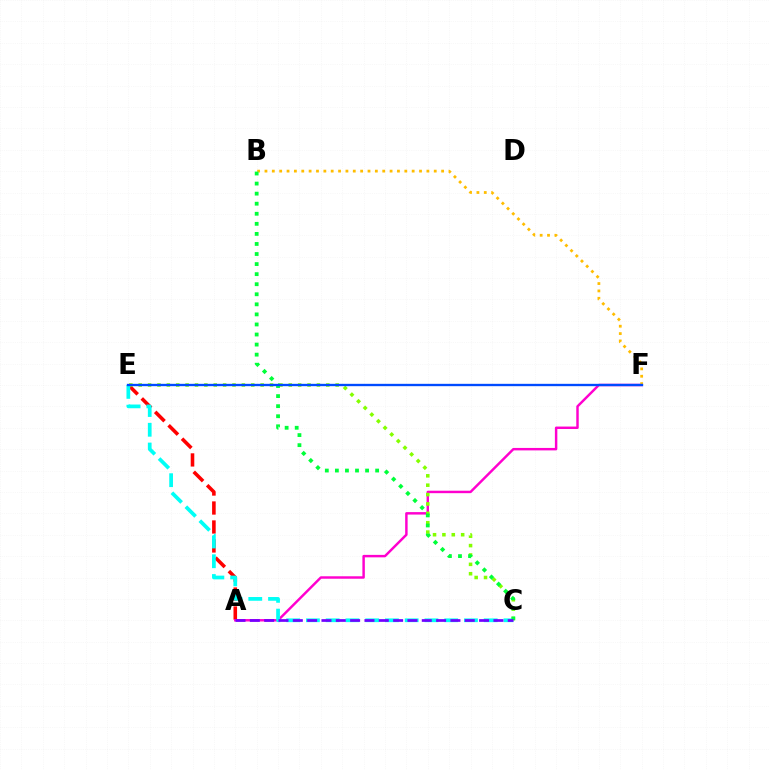{('A', 'E'): [{'color': '#ff0000', 'line_style': 'dashed', 'thickness': 2.58}], ('A', 'F'): [{'color': '#ff00cf', 'line_style': 'solid', 'thickness': 1.77}], ('C', 'E'): [{'color': '#84ff00', 'line_style': 'dotted', 'thickness': 2.55}, {'color': '#00fff6', 'line_style': 'dashed', 'thickness': 2.68}], ('B', 'F'): [{'color': '#ffbd00', 'line_style': 'dotted', 'thickness': 2.0}], ('B', 'C'): [{'color': '#00ff39', 'line_style': 'dotted', 'thickness': 2.73}], ('A', 'C'): [{'color': '#7200ff', 'line_style': 'dashed', 'thickness': 1.95}], ('E', 'F'): [{'color': '#004bff', 'line_style': 'solid', 'thickness': 1.69}]}